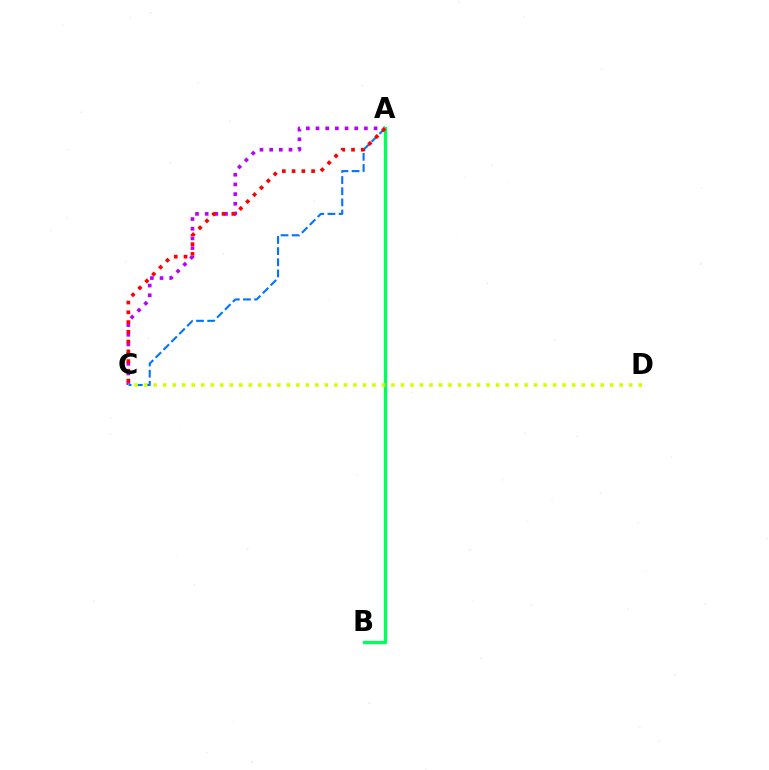{('A', 'C'): [{'color': '#b900ff', 'line_style': 'dotted', 'thickness': 2.63}, {'color': '#0074ff', 'line_style': 'dashed', 'thickness': 1.52}, {'color': '#ff0000', 'line_style': 'dotted', 'thickness': 2.65}], ('A', 'B'): [{'color': '#00ff5c', 'line_style': 'solid', 'thickness': 2.36}], ('C', 'D'): [{'color': '#d1ff00', 'line_style': 'dotted', 'thickness': 2.58}]}